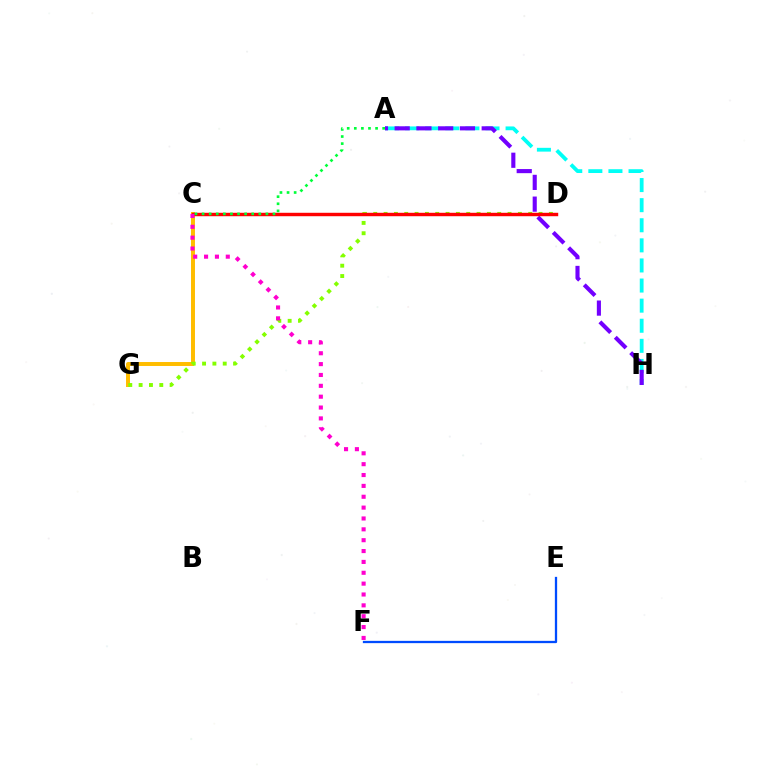{('E', 'F'): [{'color': '#004bff', 'line_style': 'solid', 'thickness': 1.64}], ('A', 'H'): [{'color': '#00fff6', 'line_style': 'dashed', 'thickness': 2.73}, {'color': '#7200ff', 'line_style': 'dashed', 'thickness': 2.96}], ('C', 'G'): [{'color': '#ffbd00', 'line_style': 'solid', 'thickness': 2.85}], ('D', 'G'): [{'color': '#84ff00', 'line_style': 'dotted', 'thickness': 2.81}], ('C', 'D'): [{'color': '#ff0000', 'line_style': 'solid', 'thickness': 2.47}], ('C', 'F'): [{'color': '#ff00cf', 'line_style': 'dotted', 'thickness': 2.95}], ('A', 'C'): [{'color': '#00ff39', 'line_style': 'dotted', 'thickness': 1.93}]}